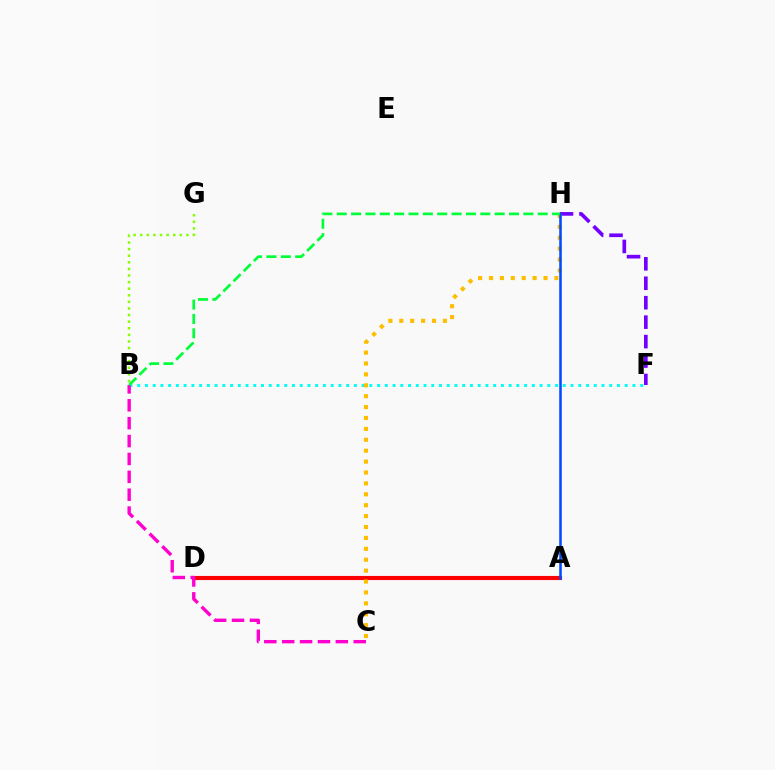{('A', 'D'): [{'color': '#ff0000', 'line_style': 'solid', 'thickness': 2.96}], ('F', 'H'): [{'color': '#7200ff', 'line_style': 'dashed', 'thickness': 2.64}], ('B', 'F'): [{'color': '#00fff6', 'line_style': 'dotted', 'thickness': 2.1}], ('C', 'H'): [{'color': '#ffbd00', 'line_style': 'dotted', 'thickness': 2.96}], ('A', 'H'): [{'color': '#004bff', 'line_style': 'solid', 'thickness': 1.83}], ('B', 'C'): [{'color': '#ff00cf', 'line_style': 'dashed', 'thickness': 2.43}], ('B', 'G'): [{'color': '#84ff00', 'line_style': 'dotted', 'thickness': 1.79}], ('B', 'H'): [{'color': '#00ff39', 'line_style': 'dashed', 'thickness': 1.95}]}